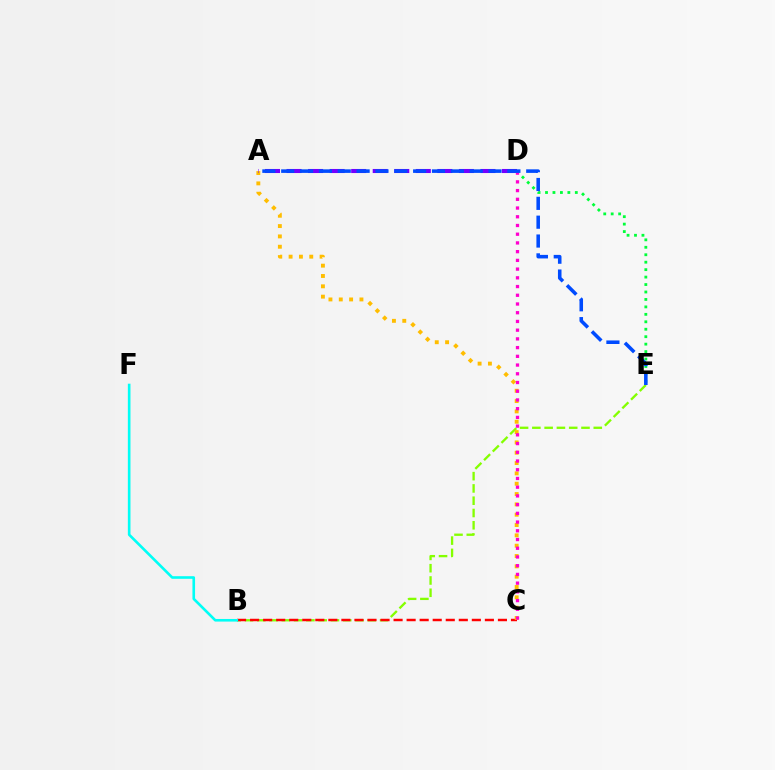{('B', 'E'): [{'color': '#84ff00', 'line_style': 'dashed', 'thickness': 1.67}], ('D', 'E'): [{'color': '#00ff39', 'line_style': 'dotted', 'thickness': 2.02}], ('B', 'C'): [{'color': '#ff0000', 'line_style': 'dashed', 'thickness': 1.77}], ('A', 'C'): [{'color': '#ffbd00', 'line_style': 'dotted', 'thickness': 2.81}], ('A', 'D'): [{'color': '#7200ff', 'line_style': 'dashed', 'thickness': 2.93}], ('C', 'D'): [{'color': '#ff00cf', 'line_style': 'dotted', 'thickness': 2.37}], ('A', 'E'): [{'color': '#004bff', 'line_style': 'dashed', 'thickness': 2.56}], ('B', 'F'): [{'color': '#00fff6', 'line_style': 'solid', 'thickness': 1.89}]}